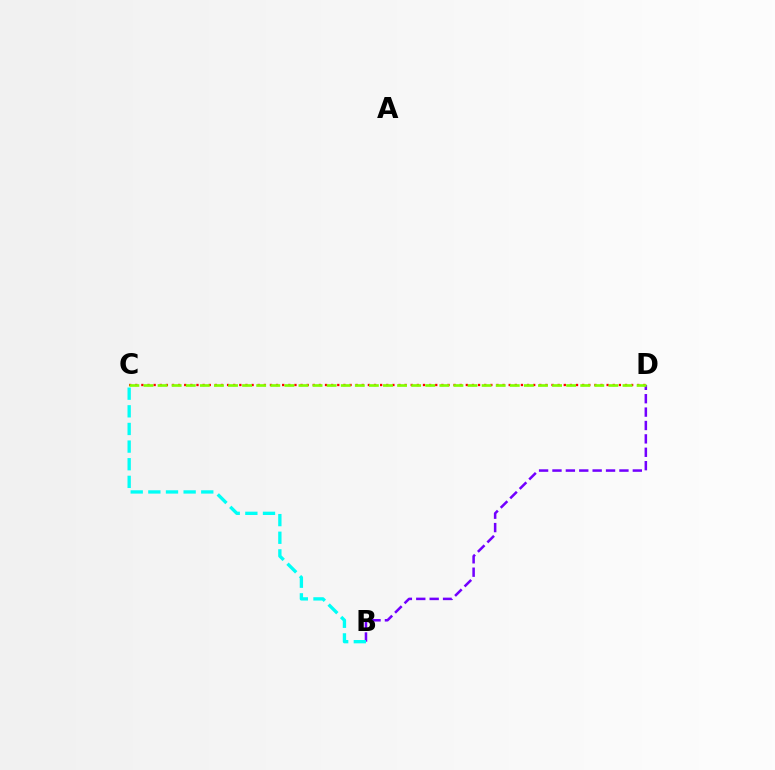{('B', 'D'): [{'color': '#7200ff', 'line_style': 'dashed', 'thickness': 1.82}], ('B', 'C'): [{'color': '#00fff6', 'line_style': 'dashed', 'thickness': 2.4}], ('C', 'D'): [{'color': '#ff0000', 'line_style': 'dotted', 'thickness': 1.66}, {'color': '#84ff00', 'line_style': 'dashed', 'thickness': 1.91}]}